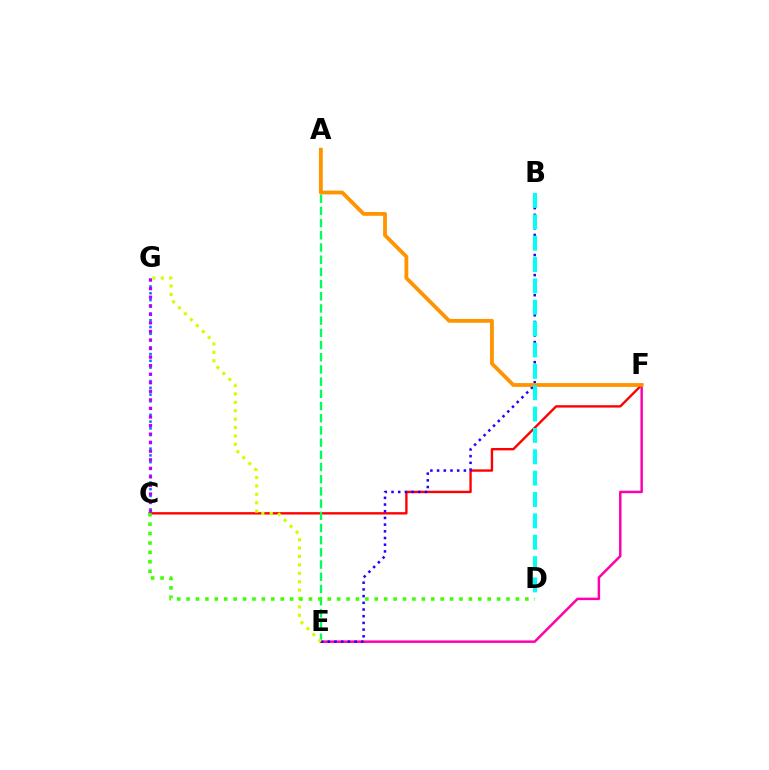{('C', 'F'): [{'color': '#ff0000', 'line_style': 'solid', 'thickness': 1.71}], ('A', 'E'): [{'color': '#00ff5c', 'line_style': 'dashed', 'thickness': 1.66}], ('E', 'F'): [{'color': '#ff00ac', 'line_style': 'solid', 'thickness': 1.78}], ('C', 'G'): [{'color': '#0074ff', 'line_style': 'dotted', 'thickness': 1.84}, {'color': '#b900ff', 'line_style': 'dotted', 'thickness': 2.32}], ('B', 'E'): [{'color': '#2500ff', 'line_style': 'dotted', 'thickness': 1.82}], ('A', 'F'): [{'color': '#ff9400', 'line_style': 'solid', 'thickness': 2.75}], ('E', 'G'): [{'color': '#d1ff00', 'line_style': 'dotted', 'thickness': 2.28}], ('C', 'D'): [{'color': '#3dff00', 'line_style': 'dotted', 'thickness': 2.56}], ('B', 'D'): [{'color': '#00fff6', 'line_style': 'dashed', 'thickness': 2.9}]}